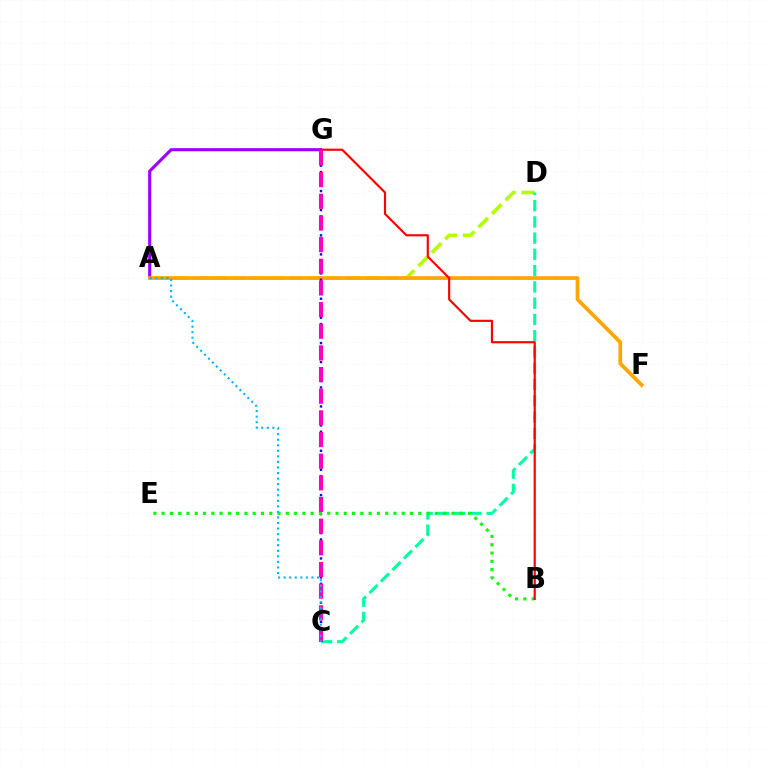{('A', 'D'): [{'color': '#b3ff00', 'line_style': 'dashed', 'thickness': 2.59}], ('A', 'G'): [{'color': '#9b00ff', 'line_style': 'solid', 'thickness': 2.25}], ('C', 'D'): [{'color': '#00ff9d', 'line_style': 'dashed', 'thickness': 2.21}], ('A', 'F'): [{'color': '#ffa500', 'line_style': 'solid', 'thickness': 2.68}], ('C', 'G'): [{'color': '#0010ff', 'line_style': 'dotted', 'thickness': 1.72}, {'color': '#ff00bd', 'line_style': 'dashed', 'thickness': 2.94}], ('B', 'E'): [{'color': '#08ff00', 'line_style': 'dotted', 'thickness': 2.25}], ('B', 'G'): [{'color': '#ff0000', 'line_style': 'solid', 'thickness': 1.56}], ('A', 'C'): [{'color': '#00b5ff', 'line_style': 'dotted', 'thickness': 1.51}]}